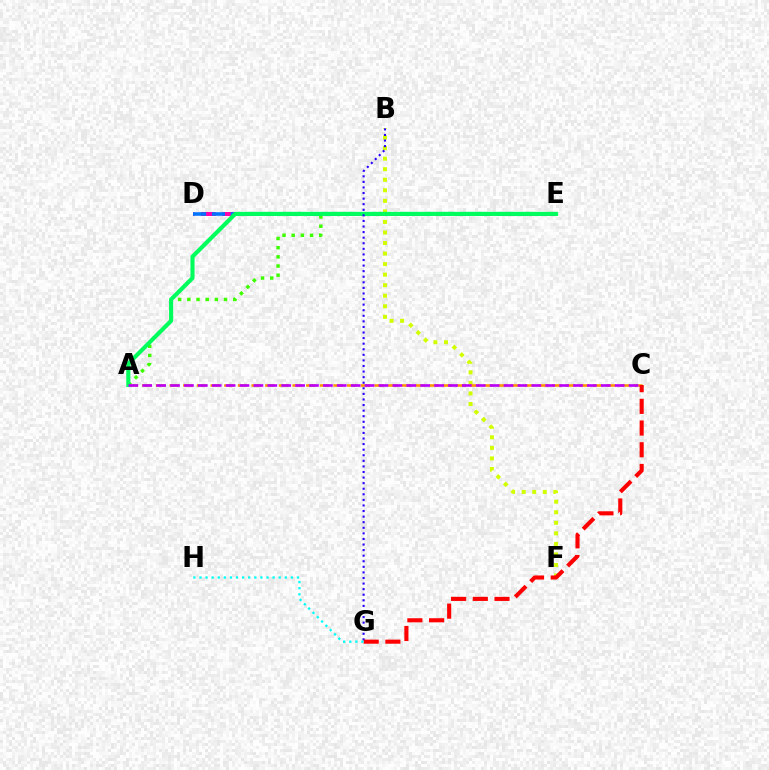{('B', 'F'): [{'color': '#d1ff00', 'line_style': 'dotted', 'thickness': 2.87}], ('A', 'E'): [{'color': '#3dff00', 'line_style': 'dotted', 'thickness': 2.49}, {'color': '#00ff5c', 'line_style': 'solid', 'thickness': 2.95}], ('A', 'C'): [{'color': '#ff9400', 'line_style': 'dashed', 'thickness': 1.86}, {'color': '#b900ff', 'line_style': 'dashed', 'thickness': 1.89}], ('D', 'E'): [{'color': '#ff00ac', 'line_style': 'dashed', 'thickness': 2.89}, {'color': '#0074ff', 'line_style': 'dashed', 'thickness': 2.56}], ('B', 'G'): [{'color': '#2500ff', 'line_style': 'dotted', 'thickness': 1.52}], ('C', 'G'): [{'color': '#ff0000', 'line_style': 'dashed', 'thickness': 2.95}], ('G', 'H'): [{'color': '#00fff6', 'line_style': 'dotted', 'thickness': 1.66}]}